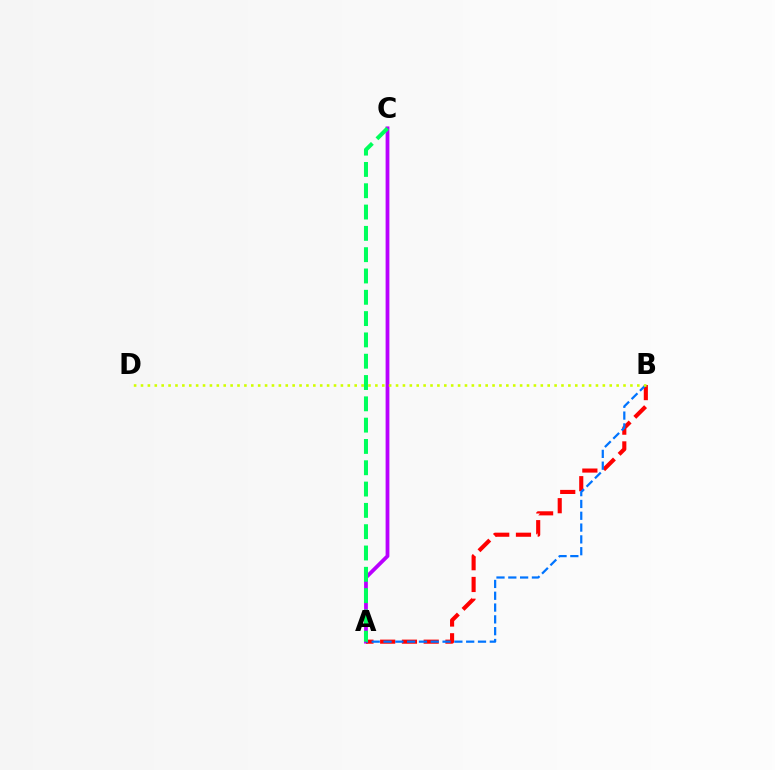{('A', 'C'): [{'color': '#b900ff', 'line_style': 'solid', 'thickness': 2.72}, {'color': '#00ff5c', 'line_style': 'dashed', 'thickness': 2.89}], ('A', 'B'): [{'color': '#ff0000', 'line_style': 'dashed', 'thickness': 2.96}, {'color': '#0074ff', 'line_style': 'dashed', 'thickness': 1.6}], ('B', 'D'): [{'color': '#d1ff00', 'line_style': 'dotted', 'thickness': 1.87}]}